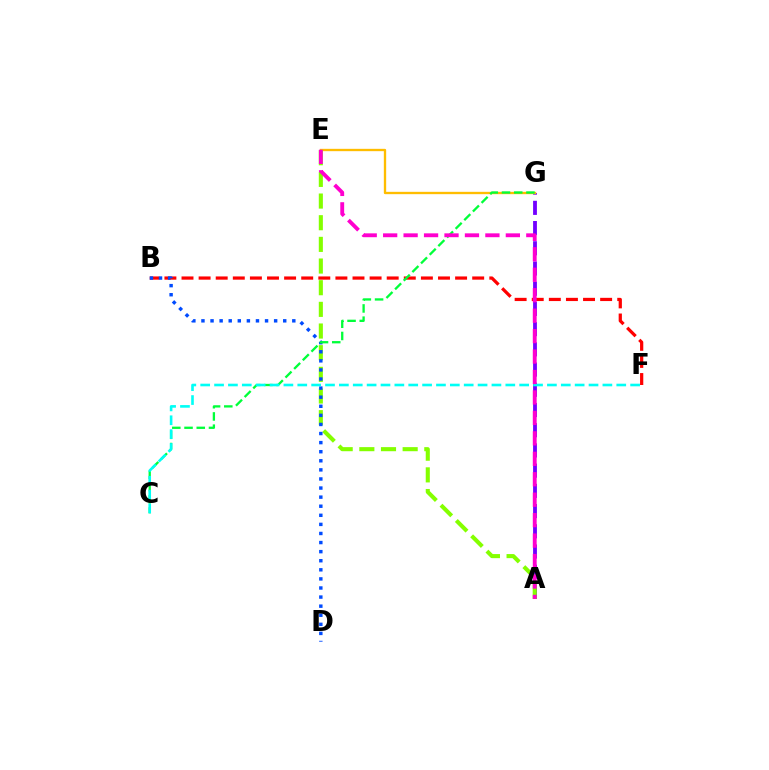{('A', 'G'): [{'color': '#7200ff', 'line_style': 'dashed', 'thickness': 2.75}], ('E', 'G'): [{'color': '#ffbd00', 'line_style': 'solid', 'thickness': 1.68}], ('A', 'E'): [{'color': '#84ff00', 'line_style': 'dashed', 'thickness': 2.94}, {'color': '#ff00cf', 'line_style': 'dashed', 'thickness': 2.78}], ('B', 'F'): [{'color': '#ff0000', 'line_style': 'dashed', 'thickness': 2.32}], ('B', 'D'): [{'color': '#004bff', 'line_style': 'dotted', 'thickness': 2.47}], ('C', 'G'): [{'color': '#00ff39', 'line_style': 'dashed', 'thickness': 1.66}], ('C', 'F'): [{'color': '#00fff6', 'line_style': 'dashed', 'thickness': 1.88}]}